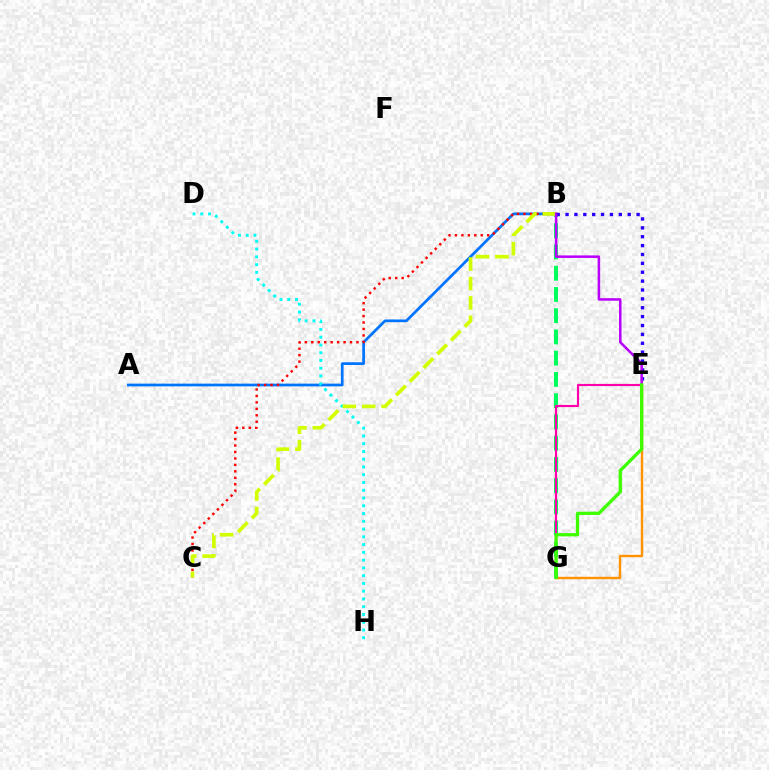{('E', 'G'): [{'color': '#ff9400', 'line_style': 'solid', 'thickness': 1.72}, {'color': '#ff00ac', 'line_style': 'solid', 'thickness': 1.56}, {'color': '#3dff00', 'line_style': 'solid', 'thickness': 2.36}], ('A', 'B'): [{'color': '#0074ff', 'line_style': 'solid', 'thickness': 1.96}], ('B', 'G'): [{'color': '#00ff5c', 'line_style': 'dashed', 'thickness': 2.89}], ('B', 'C'): [{'color': '#ff0000', 'line_style': 'dotted', 'thickness': 1.75}, {'color': '#d1ff00', 'line_style': 'dashed', 'thickness': 2.64}], ('B', 'E'): [{'color': '#2500ff', 'line_style': 'dotted', 'thickness': 2.41}, {'color': '#b900ff', 'line_style': 'solid', 'thickness': 1.82}], ('D', 'H'): [{'color': '#00fff6', 'line_style': 'dotted', 'thickness': 2.11}]}